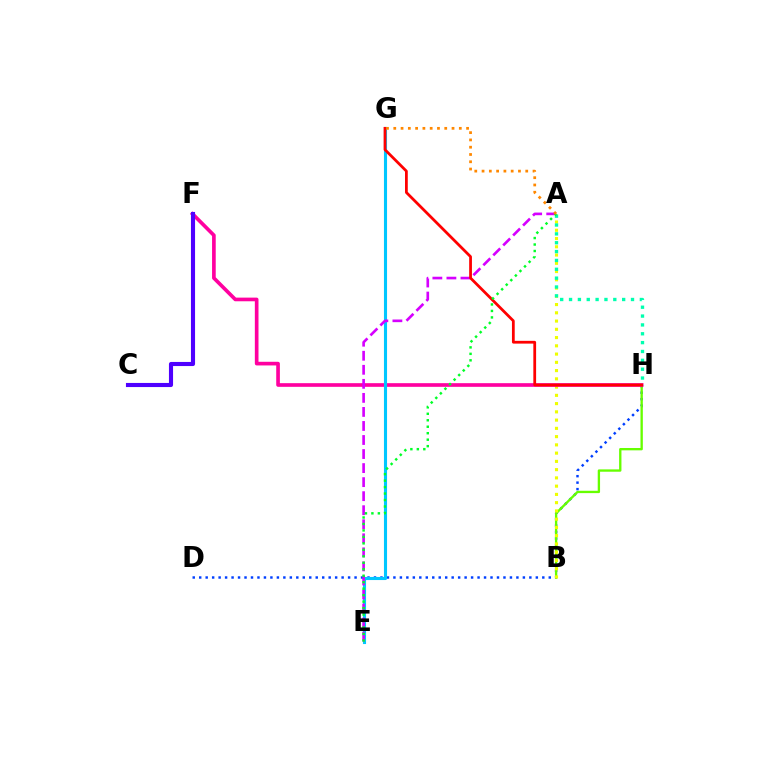{('D', 'H'): [{'color': '#003fff', 'line_style': 'dotted', 'thickness': 1.76}], ('B', 'H'): [{'color': '#66ff00', 'line_style': 'solid', 'thickness': 1.69}], ('A', 'B'): [{'color': '#eeff00', 'line_style': 'dotted', 'thickness': 2.24}], ('F', 'H'): [{'color': '#ff00a0', 'line_style': 'solid', 'thickness': 2.63}], ('C', 'F'): [{'color': '#4f00ff', 'line_style': 'solid', 'thickness': 2.96}], ('E', 'G'): [{'color': '#00c7ff', 'line_style': 'solid', 'thickness': 2.23}], ('A', 'H'): [{'color': '#00ffaf', 'line_style': 'dotted', 'thickness': 2.41}], ('A', 'E'): [{'color': '#d600ff', 'line_style': 'dashed', 'thickness': 1.91}, {'color': '#00ff27', 'line_style': 'dotted', 'thickness': 1.76}], ('G', 'H'): [{'color': '#ff0000', 'line_style': 'solid', 'thickness': 1.99}], ('A', 'G'): [{'color': '#ff8800', 'line_style': 'dotted', 'thickness': 1.98}]}